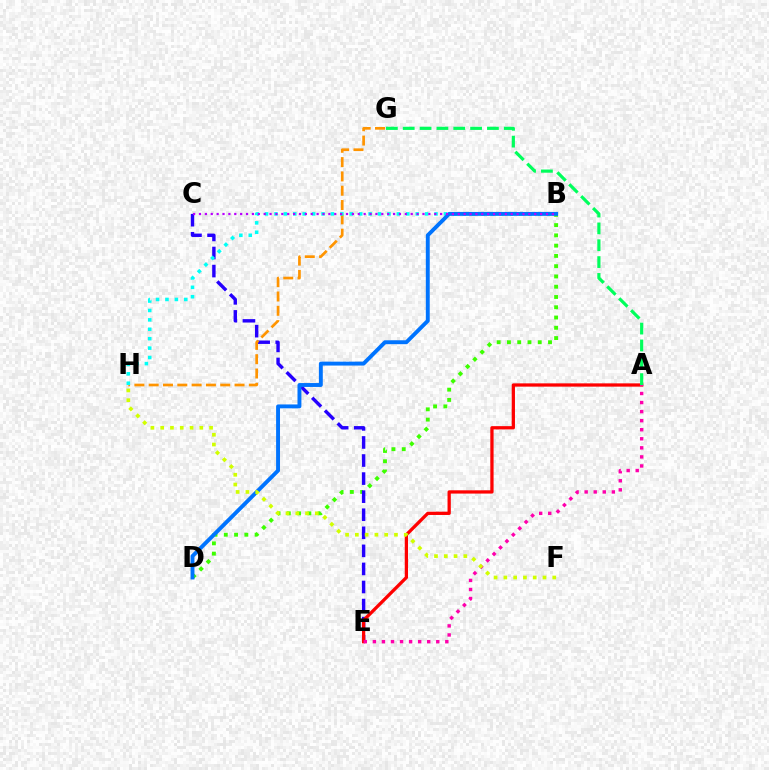{('B', 'D'): [{'color': '#3dff00', 'line_style': 'dotted', 'thickness': 2.79}, {'color': '#0074ff', 'line_style': 'solid', 'thickness': 2.81}], ('C', 'E'): [{'color': '#2500ff', 'line_style': 'dashed', 'thickness': 2.45}], ('G', 'H'): [{'color': '#ff9400', 'line_style': 'dashed', 'thickness': 1.94}], ('A', 'E'): [{'color': '#ff0000', 'line_style': 'solid', 'thickness': 2.36}, {'color': '#ff00ac', 'line_style': 'dotted', 'thickness': 2.46}], ('A', 'G'): [{'color': '#00ff5c', 'line_style': 'dashed', 'thickness': 2.29}], ('B', 'H'): [{'color': '#00fff6', 'line_style': 'dotted', 'thickness': 2.56}], ('B', 'C'): [{'color': '#b900ff', 'line_style': 'dotted', 'thickness': 1.6}], ('F', 'H'): [{'color': '#d1ff00', 'line_style': 'dotted', 'thickness': 2.66}]}